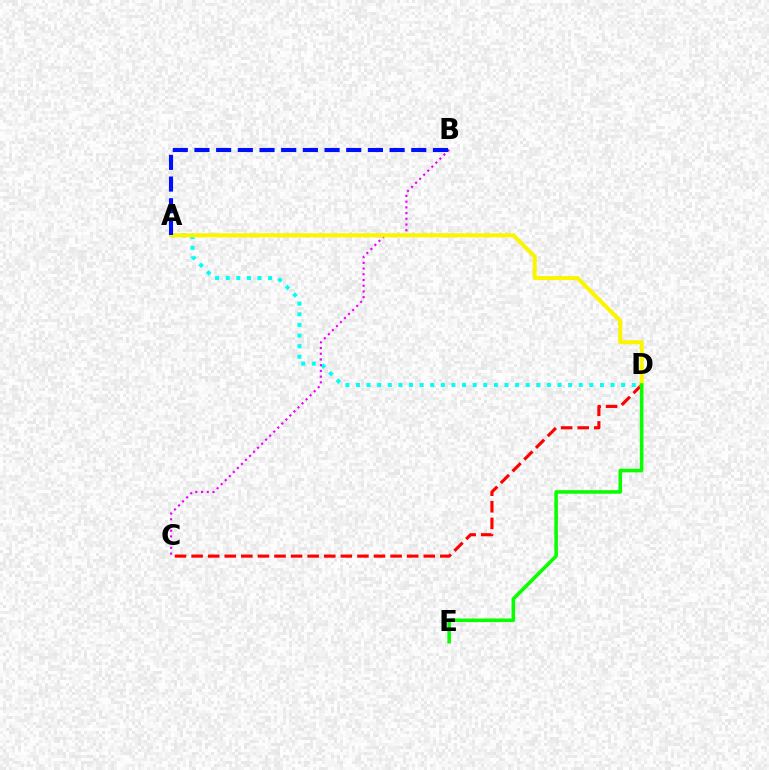{('A', 'D'): [{'color': '#00fff6', 'line_style': 'dotted', 'thickness': 2.88}, {'color': '#fcf500', 'line_style': 'solid', 'thickness': 2.9}], ('B', 'C'): [{'color': '#ee00ff', 'line_style': 'dotted', 'thickness': 1.55}], ('C', 'D'): [{'color': '#ff0000', 'line_style': 'dashed', 'thickness': 2.25}], ('A', 'B'): [{'color': '#0010ff', 'line_style': 'dashed', 'thickness': 2.95}], ('D', 'E'): [{'color': '#08ff00', 'line_style': 'solid', 'thickness': 2.58}]}